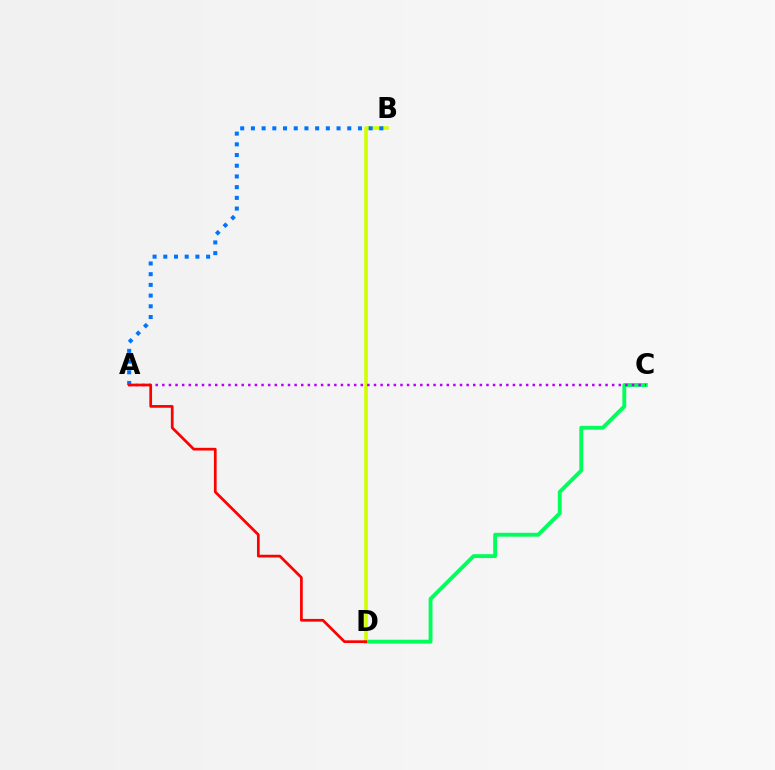{('C', 'D'): [{'color': '#00ff5c', 'line_style': 'solid', 'thickness': 2.79}], ('B', 'D'): [{'color': '#d1ff00', 'line_style': 'solid', 'thickness': 2.6}], ('A', 'C'): [{'color': '#b900ff', 'line_style': 'dotted', 'thickness': 1.8}], ('A', 'B'): [{'color': '#0074ff', 'line_style': 'dotted', 'thickness': 2.91}], ('A', 'D'): [{'color': '#ff0000', 'line_style': 'solid', 'thickness': 1.96}]}